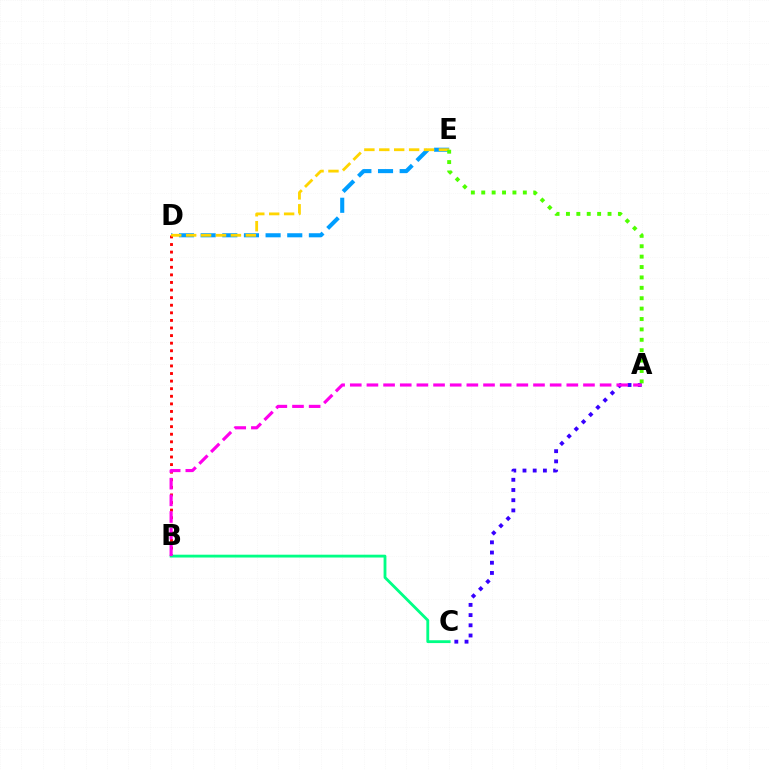{('D', 'E'): [{'color': '#009eff', 'line_style': 'dashed', 'thickness': 2.94}, {'color': '#ffd500', 'line_style': 'dashed', 'thickness': 2.03}], ('B', 'D'): [{'color': '#ff0000', 'line_style': 'dotted', 'thickness': 2.06}], ('A', 'C'): [{'color': '#3700ff', 'line_style': 'dotted', 'thickness': 2.77}], ('B', 'C'): [{'color': '#00ff86', 'line_style': 'solid', 'thickness': 2.04}], ('A', 'B'): [{'color': '#ff00ed', 'line_style': 'dashed', 'thickness': 2.26}], ('A', 'E'): [{'color': '#4fff00', 'line_style': 'dotted', 'thickness': 2.82}]}